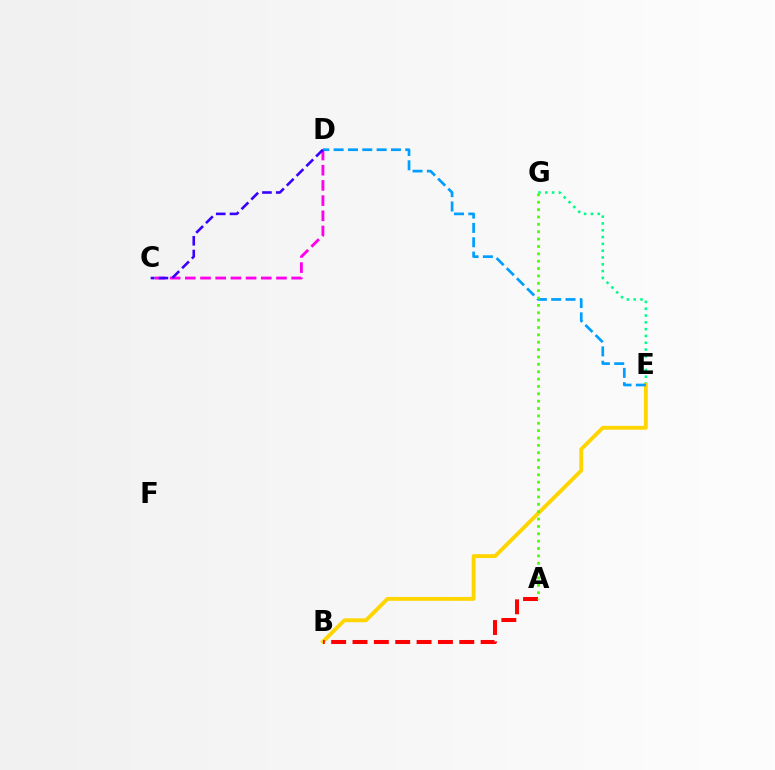{('E', 'G'): [{'color': '#00ff86', 'line_style': 'dotted', 'thickness': 1.85}], ('B', 'E'): [{'color': '#ffd500', 'line_style': 'solid', 'thickness': 2.77}], ('A', 'B'): [{'color': '#ff0000', 'line_style': 'dashed', 'thickness': 2.9}], ('C', 'D'): [{'color': '#ff00ed', 'line_style': 'dashed', 'thickness': 2.06}, {'color': '#3700ff', 'line_style': 'dashed', 'thickness': 1.87}], ('D', 'E'): [{'color': '#009eff', 'line_style': 'dashed', 'thickness': 1.95}], ('A', 'G'): [{'color': '#4fff00', 'line_style': 'dotted', 'thickness': 2.0}]}